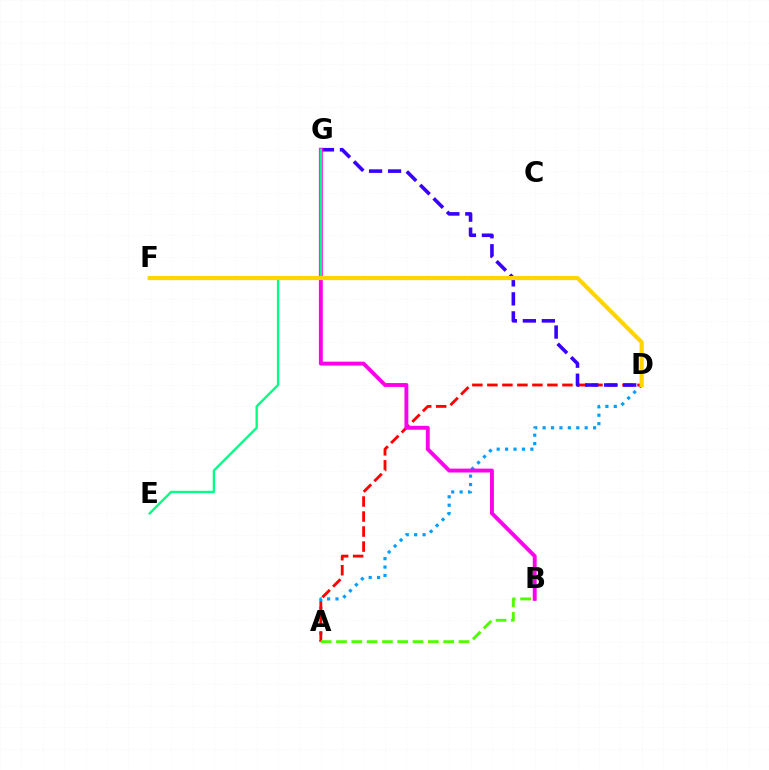{('A', 'D'): [{'color': '#009eff', 'line_style': 'dotted', 'thickness': 2.29}, {'color': '#ff0000', 'line_style': 'dashed', 'thickness': 2.04}], ('D', 'G'): [{'color': '#3700ff', 'line_style': 'dashed', 'thickness': 2.58}], ('B', 'G'): [{'color': '#ff00ed', 'line_style': 'solid', 'thickness': 2.8}], ('E', 'G'): [{'color': '#00ff86', 'line_style': 'solid', 'thickness': 1.7}], ('D', 'F'): [{'color': '#ffd500', 'line_style': 'solid', 'thickness': 3.0}], ('A', 'B'): [{'color': '#4fff00', 'line_style': 'dashed', 'thickness': 2.08}]}